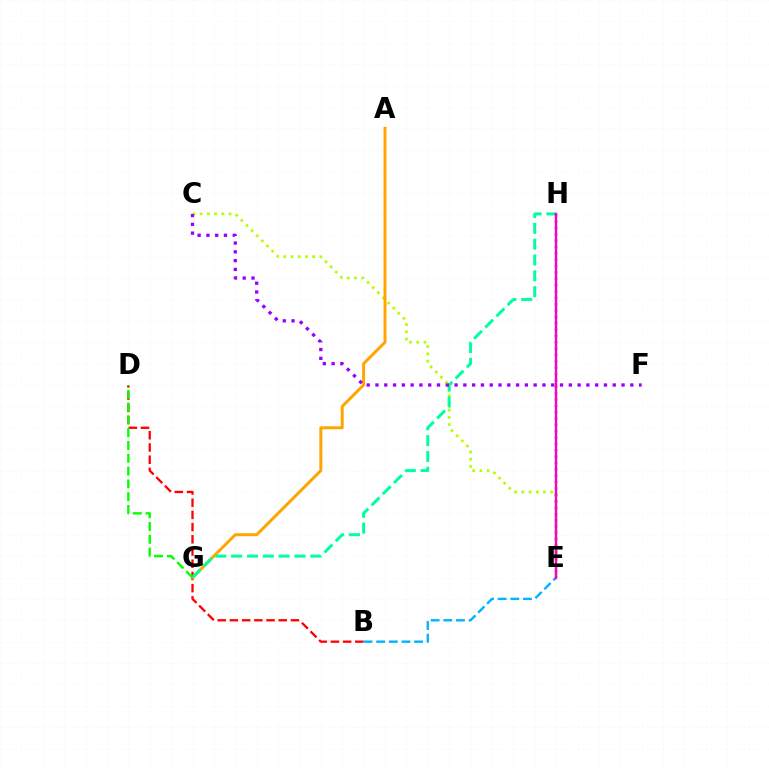{('C', 'E'): [{'color': '#b3ff00', 'line_style': 'dotted', 'thickness': 1.97}], ('B', 'D'): [{'color': '#ff0000', 'line_style': 'dashed', 'thickness': 1.66}], ('A', 'G'): [{'color': '#ffa500', 'line_style': 'solid', 'thickness': 2.13}], ('G', 'H'): [{'color': '#00ff9d', 'line_style': 'dashed', 'thickness': 2.15}], ('D', 'G'): [{'color': '#08ff00', 'line_style': 'dashed', 'thickness': 1.74}], ('E', 'H'): [{'color': '#0010ff', 'line_style': 'dotted', 'thickness': 1.73}, {'color': '#ff00bd', 'line_style': 'solid', 'thickness': 1.71}], ('B', 'E'): [{'color': '#00b5ff', 'line_style': 'dashed', 'thickness': 1.72}], ('C', 'F'): [{'color': '#9b00ff', 'line_style': 'dotted', 'thickness': 2.39}]}